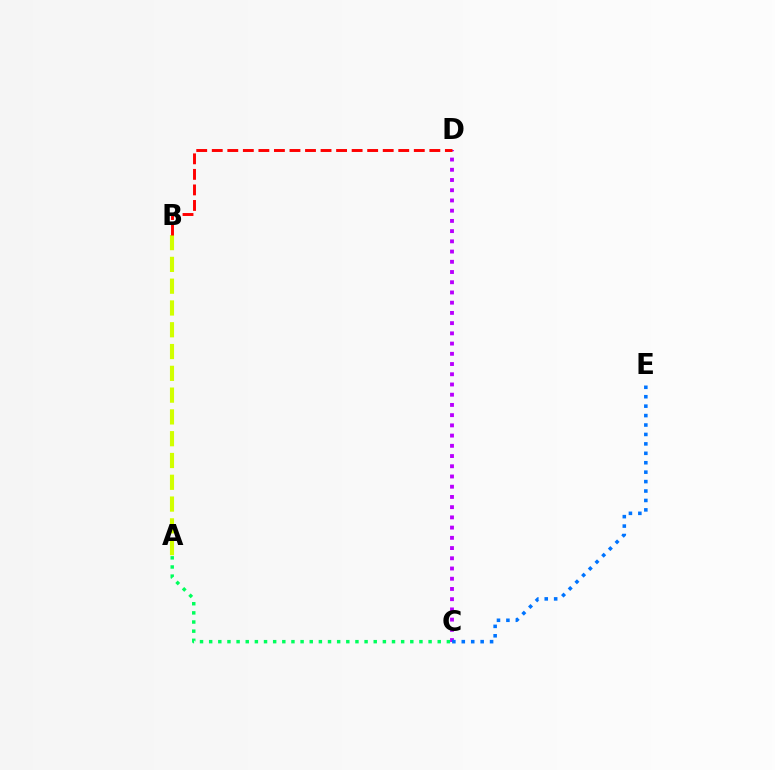{('A', 'B'): [{'color': '#d1ff00', 'line_style': 'dashed', 'thickness': 2.96}], ('C', 'D'): [{'color': '#b900ff', 'line_style': 'dotted', 'thickness': 2.78}], ('A', 'C'): [{'color': '#00ff5c', 'line_style': 'dotted', 'thickness': 2.48}], ('C', 'E'): [{'color': '#0074ff', 'line_style': 'dotted', 'thickness': 2.56}], ('B', 'D'): [{'color': '#ff0000', 'line_style': 'dashed', 'thickness': 2.11}]}